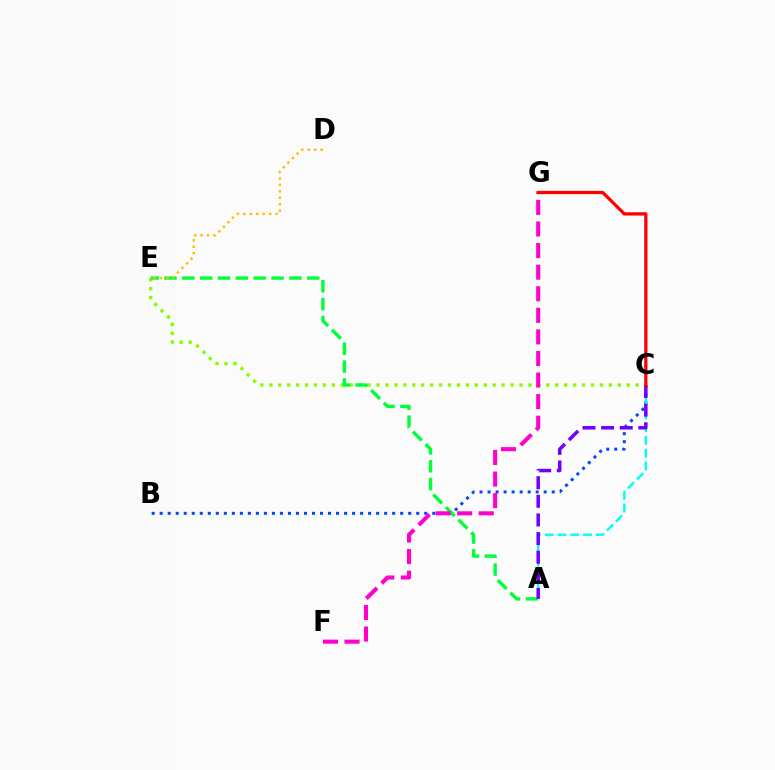{('B', 'C'): [{'color': '#004bff', 'line_style': 'dotted', 'thickness': 2.18}], ('C', 'E'): [{'color': '#84ff00', 'line_style': 'dotted', 'thickness': 2.43}], ('A', 'E'): [{'color': '#00ff39', 'line_style': 'dashed', 'thickness': 2.42}], ('A', 'C'): [{'color': '#00fff6', 'line_style': 'dashed', 'thickness': 1.73}, {'color': '#7200ff', 'line_style': 'dashed', 'thickness': 2.53}], ('D', 'E'): [{'color': '#ffbd00', 'line_style': 'dotted', 'thickness': 1.75}], ('F', 'G'): [{'color': '#ff00cf', 'line_style': 'dashed', 'thickness': 2.93}], ('C', 'G'): [{'color': '#ff0000', 'line_style': 'solid', 'thickness': 2.36}]}